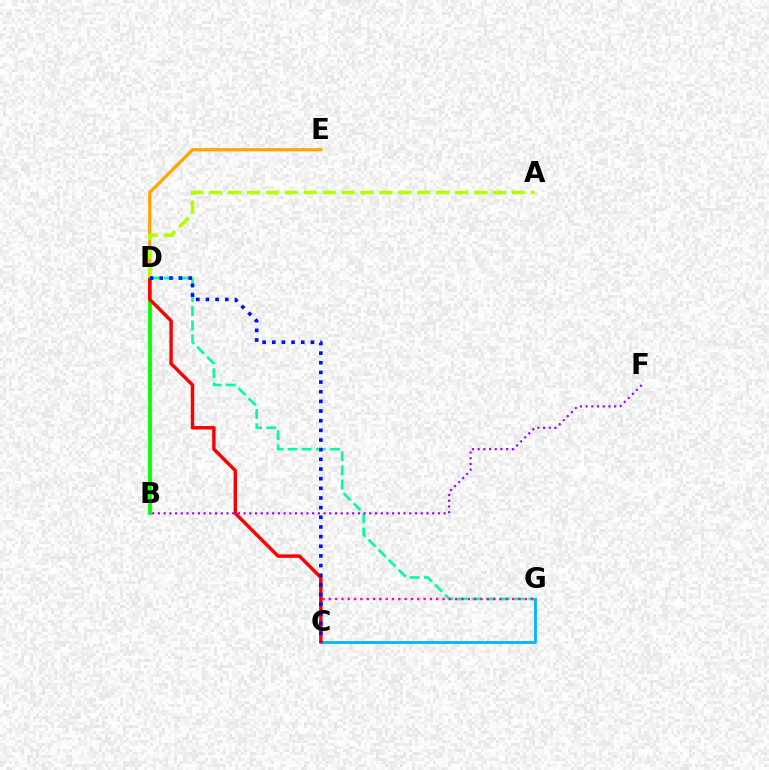{('D', 'G'): [{'color': '#00ff9d', 'line_style': 'dashed', 'thickness': 1.93}], ('B', 'D'): [{'color': '#08ff00', 'line_style': 'solid', 'thickness': 2.74}], ('D', 'E'): [{'color': '#ffa500', 'line_style': 'solid', 'thickness': 2.28}], ('C', 'G'): [{'color': '#ff00bd', 'line_style': 'dotted', 'thickness': 1.72}, {'color': '#00b5ff', 'line_style': 'solid', 'thickness': 2.02}], ('C', 'D'): [{'color': '#ff0000', 'line_style': 'solid', 'thickness': 2.47}, {'color': '#0010ff', 'line_style': 'dotted', 'thickness': 2.62}], ('A', 'D'): [{'color': '#b3ff00', 'line_style': 'dashed', 'thickness': 2.57}], ('B', 'F'): [{'color': '#9b00ff', 'line_style': 'dotted', 'thickness': 1.55}]}